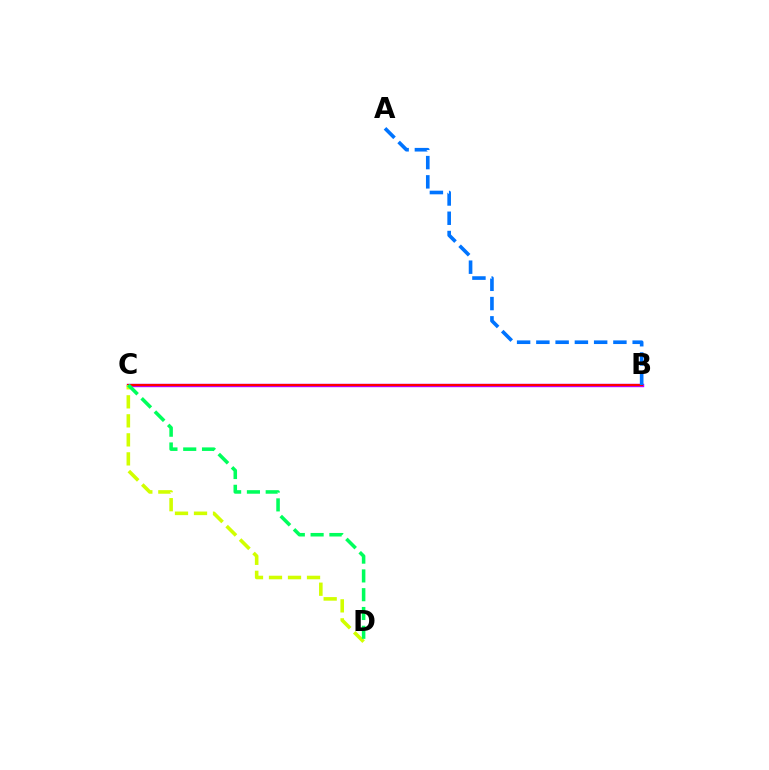{('B', 'C'): [{'color': '#b900ff', 'line_style': 'solid', 'thickness': 2.46}, {'color': '#ff0000', 'line_style': 'solid', 'thickness': 1.51}], ('C', 'D'): [{'color': '#d1ff00', 'line_style': 'dashed', 'thickness': 2.58}, {'color': '#00ff5c', 'line_style': 'dashed', 'thickness': 2.55}], ('A', 'B'): [{'color': '#0074ff', 'line_style': 'dashed', 'thickness': 2.62}]}